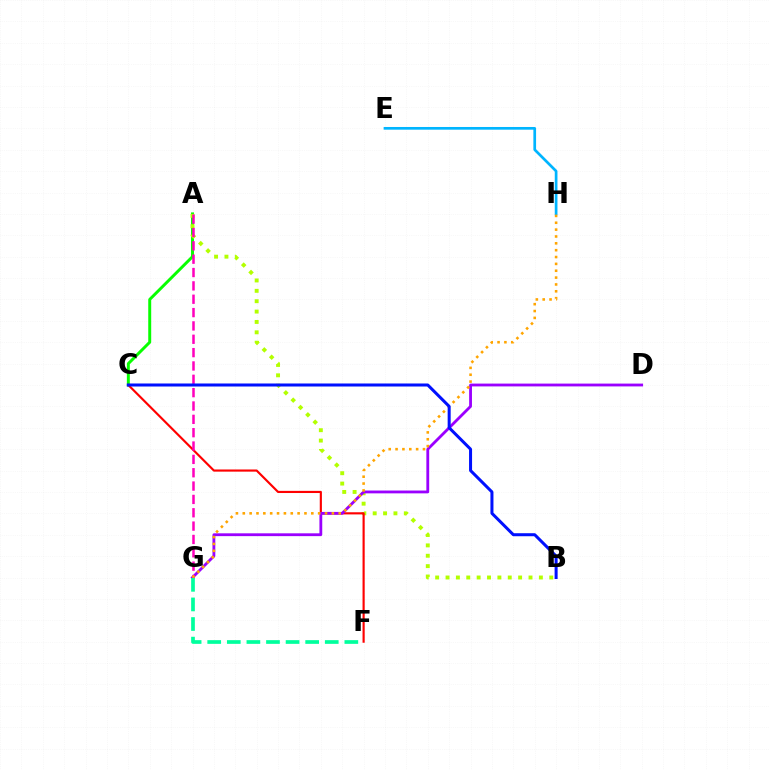{('A', 'C'): [{'color': '#08ff00', 'line_style': 'solid', 'thickness': 2.13}], ('A', 'B'): [{'color': '#b3ff00', 'line_style': 'dotted', 'thickness': 2.82}], ('E', 'H'): [{'color': '#00b5ff', 'line_style': 'solid', 'thickness': 1.94}], ('C', 'F'): [{'color': '#ff0000', 'line_style': 'solid', 'thickness': 1.55}], ('D', 'G'): [{'color': '#9b00ff', 'line_style': 'solid', 'thickness': 2.03}], ('A', 'G'): [{'color': '#ff00bd', 'line_style': 'dashed', 'thickness': 1.81}], ('G', 'H'): [{'color': '#ffa500', 'line_style': 'dotted', 'thickness': 1.86}], ('B', 'C'): [{'color': '#0010ff', 'line_style': 'solid', 'thickness': 2.17}], ('F', 'G'): [{'color': '#00ff9d', 'line_style': 'dashed', 'thickness': 2.66}]}